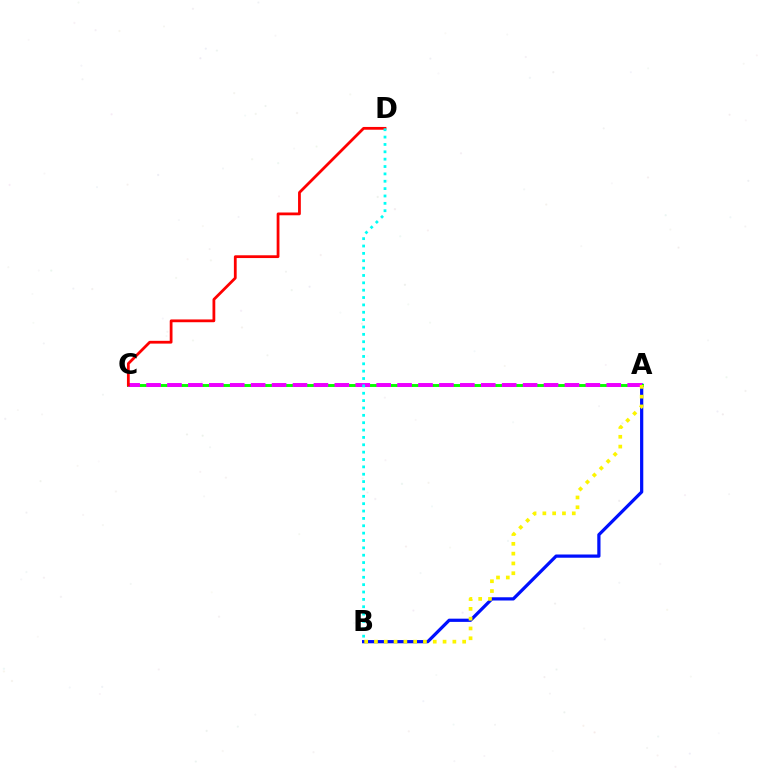{('A', 'B'): [{'color': '#0010ff', 'line_style': 'solid', 'thickness': 2.32}, {'color': '#fcf500', 'line_style': 'dotted', 'thickness': 2.66}], ('A', 'C'): [{'color': '#08ff00', 'line_style': 'solid', 'thickness': 2.11}, {'color': '#ee00ff', 'line_style': 'dashed', 'thickness': 2.84}], ('C', 'D'): [{'color': '#ff0000', 'line_style': 'solid', 'thickness': 2.0}], ('B', 'D'): [{'color': '#00fff6', 'line_style': 'dotted', 'thickness': 2.0}]}